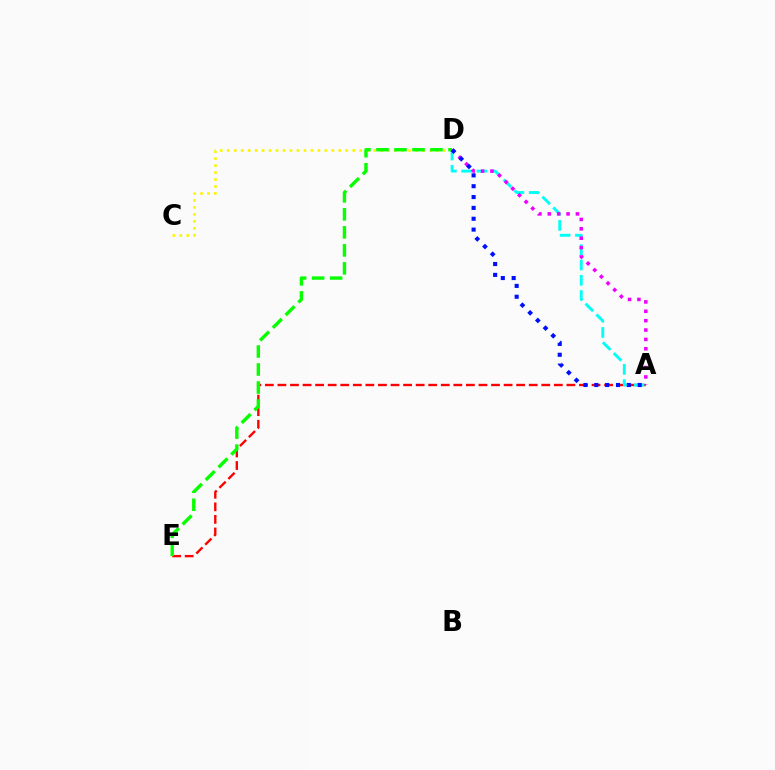{('A', 'E'): [{'color': '#ff0000', 'line_style': 'dashed', 'thickness': 1.71}], ('C', 'D'): [{'color': '#fcf500', 'line_style': 'dotted', 'thickness': 1.89}], ('A', 'D'): [{'color': '#00fff6', 'line_style': 'dashed', 'thickness': 2.08}, {'color': '#ee00ff', 'line_style': 'dotted', 'thickness': 2.55}, {'color': '#0010ff', 'line_style': 'dotted', 'thickness': 2.95}], ('D', 'E'): [{'color': '#08ff00', 'line_style': 'dashed', 'thickness': 2.45}]}